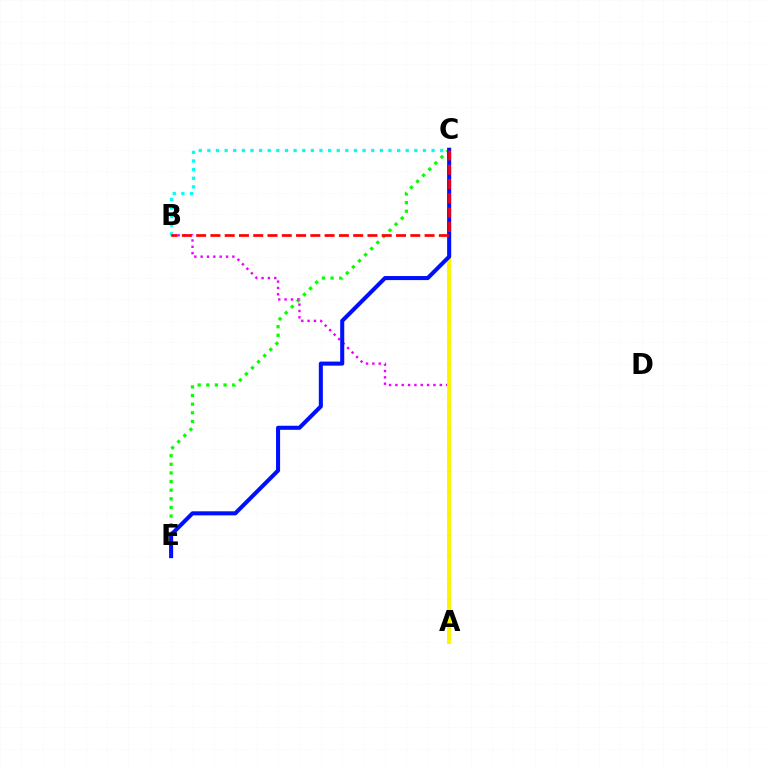{('C', 'E'): [{'color': '#08ff00', 'line_style': 'dotted', 'thickness': 2.34}, {'color': '#0010ff', 'line_style': 'solid', 'thickness': 2.92}], ('A', 'B'): [{'color': '#ee00ff', 'line_style': 'dotted', 'thickness': 1.72}], ('B', 'C'): [{'color': '#00fff6', 'line_style': 'dotted', 'thickness': 2.34}, {'color': '#ff0000', 'line_style': 'dashed', 'thickness': 1.94}], ('A', 'C'): [{'color': '#fcf500', 'line_style': 'solid', 'thickness': 2.81}]}